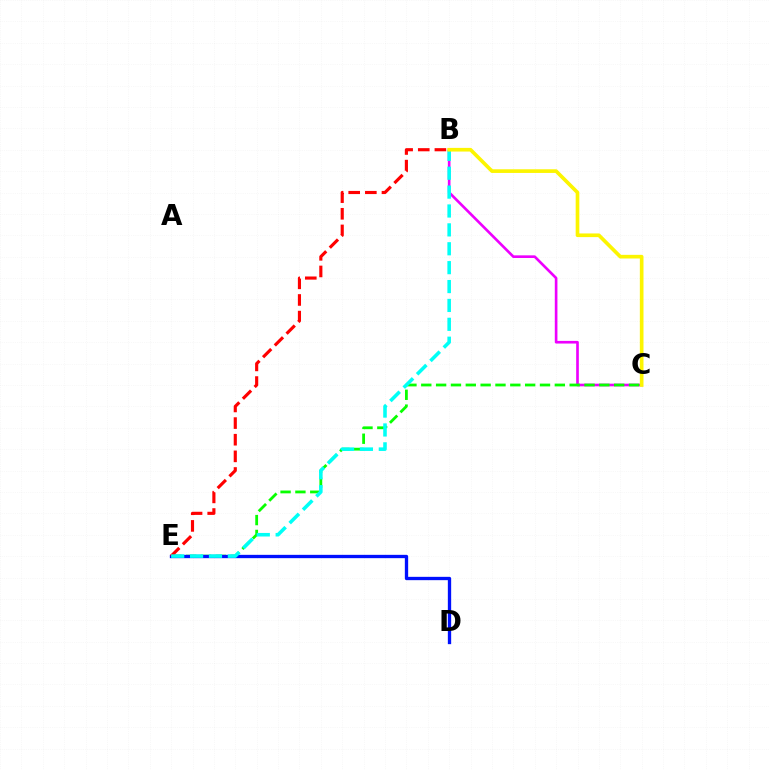{('B', 'C'): [{'color': '#ee00ff', 'line_style': 'solid', 'thickness': 1.91}, {'color': '#fcf500', 'line_style': 'solid', 'thickness': 2.63}], ('C', 'E'): [{'color': '#08ff00', 'line_style': 'dashed', 'thickness': 2.02}], ('D', 'E'): [{'color': '#0010ff', 'line_style': 'solid', 'thickness': 2.39}], ('B', 'E'): [{'color': '#ff0000', 'line_style': 'dashed', 'thickness': 2.26}, {'color': '#00fff6', 'line_style': 'dashed', 'thickness': 2.57}]}